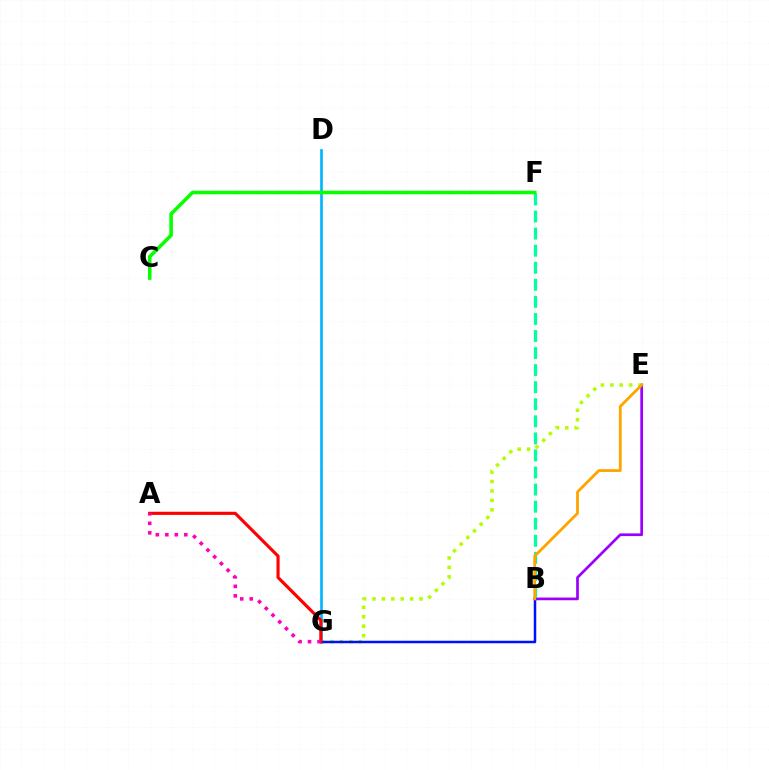{('D', 'G'): [{'color': '#00b5ff', 'line_style': 'solid', 'thickness': 1.92}], ('B', 'E'): [{'color': '#9b00ff', 'line_style': 'solid', 'thickness': 1.95}, {'color': '#ffa500', 'line_style': 'solid', 'thickness': 2.04}], ('B', 'F'): [{'color': '#00ff9d', 'line_style': 'dashed', 'thickness': 2.32}], ('C', 'F'): [{'color': '#08ff00', 'line_style': 'solid', 'thickness': 2.56}], ('E', 'G'): [{'color': '#b3ff00', 'line_style': 'dotted', 'thickness': 2.56}], ('B', 'G'): [{'color': '#0010ff', 'line_style': 'solid', 'thickness': 1.8}], ('A', 'G'): [{'color': '#ff0000', 'line_style': 'solid', 'thickness': 2.26}, {'color': '#ff00bd', 'line_style': 'dotted', 'thickness': 2.58}]}